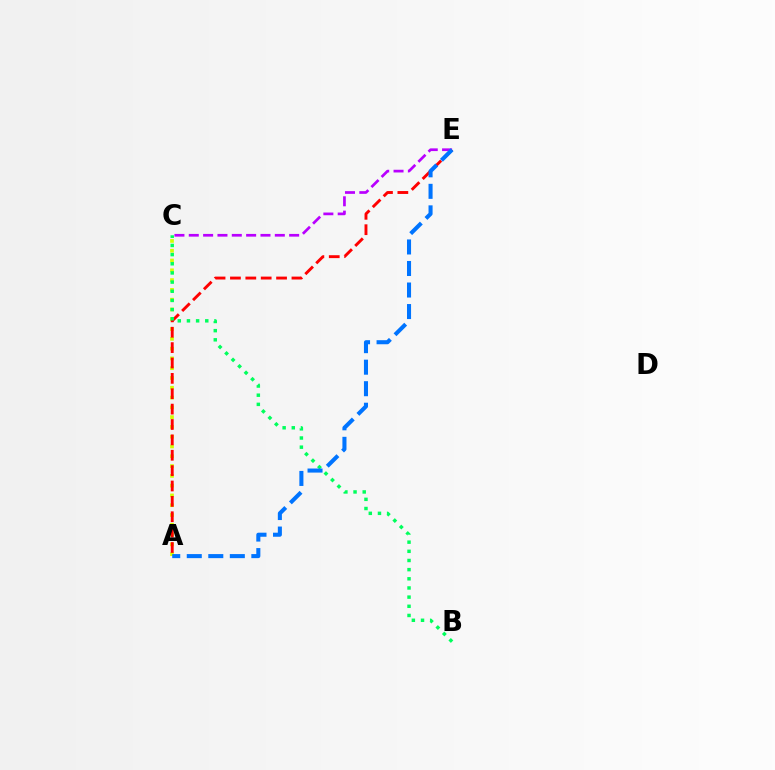{('A', 'C'): [{'color': '#d1ff00', 'line_style': 'dotted', 'thickness': 2.66}], ('A', 'E'): [{'color': '#ff0000', 'line_style': 'dashed', 'thickness': 2.09}, {'color': '#0074ff', 'line_style': 'dashed', 'thickness': 2.92}], ('C', 'E'): [{'color': '#b900ff', 'line_style': 'dashed', 'thickness': 1.95}], ('B', 'C'): [{'color': '#00ff5c', 'line_style': 'dotted', 'thickness': 2.49}]}